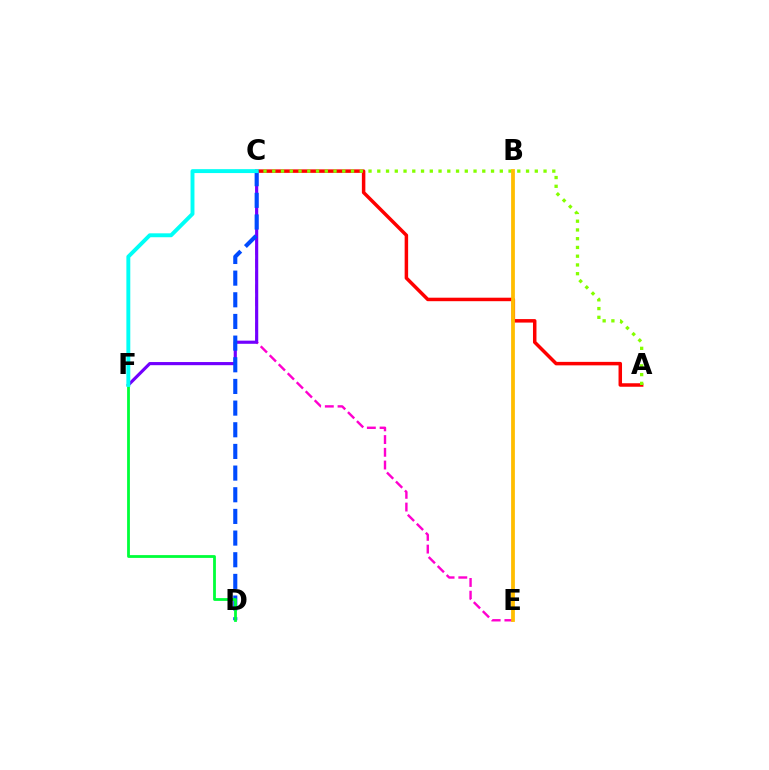{('A', 'C'): [{'color': '#ff0000', 'line_style': 'solid', 'thickness': 2.51}, {'color': '#84ff00', 'line_style': 'dotted', 'thickness': 2.38}], ('C', 'E'): [{'color': '#ff00cf', 'line_style': 'dashed', 'thickness': 1.73}], ('C', 'F'): [{'color': '#7200ff', 'line_style': 'solid', 'thickness': 2.26}, {'color': '#00fff6', 'line_style': 'solid', 'thickness': 2.82}], ('C', 'D'): [{'color': '#004bff', 'line_style': 'dashed', 'thickness': 2.94}], ('D', 'F'): [{'color': '#00ff39', 'line_style': 'solid', 'thickness': 2.01}], ('B', 'E'): [{'color': '#ffbd00', 'line_style': 'solid', 'thickness': 2.72}]}